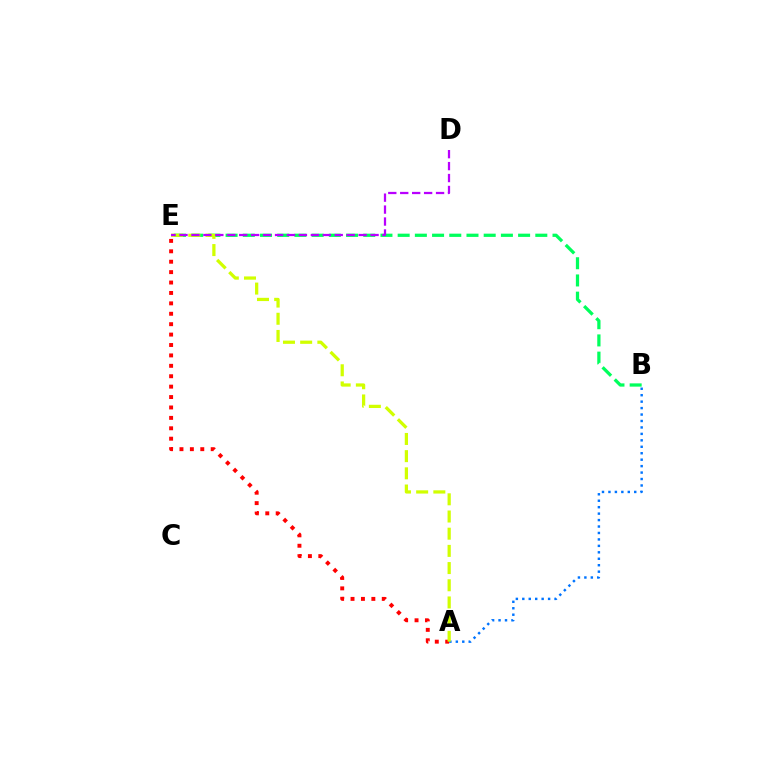{('B', 'E'): [{'color': '#00ff5c', 'line_style': 'dashed', 'thickness': 2.34}], ('A', 'E'): [{'color': '#ff0000', 'line_style': 'dotted', 'thickness': 2.83}, {'color': '#d1ff00', 'line_style': 'dashed', 'thickness': 2.34}], ('A', 'B'): [{'color': '#0074ff', 'line_style': 'dotted', 'thickness': 1.75}], ('D', 'E'): [{'color': '#b900ff', 'line_style': 'dashed', 'thickness': 1.62}]}